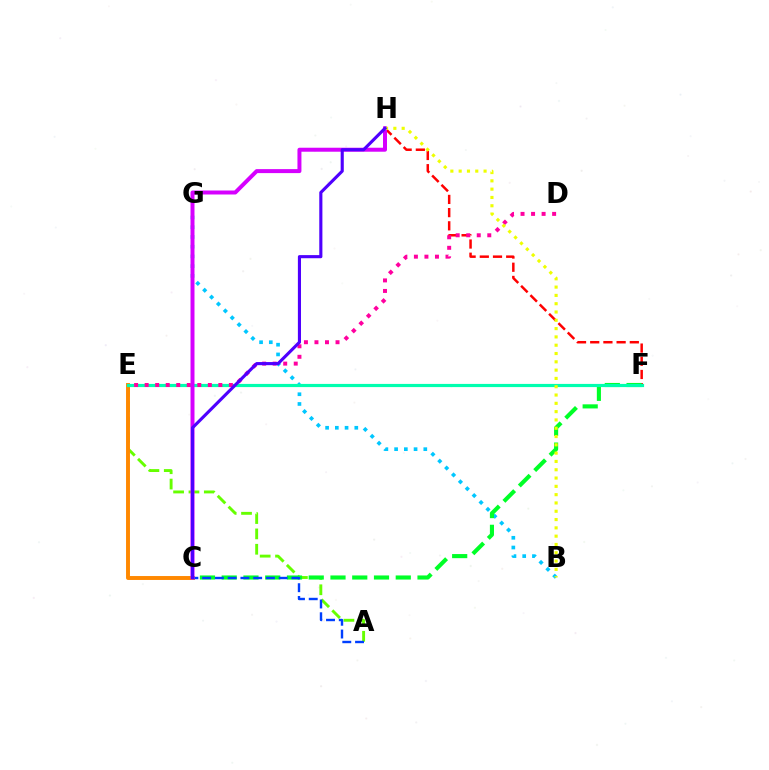{('B', 'G'): [{'color': '#00c7ff', 'line_style': 'dotted', 'thickness': 2.64}], ('A', 'E'): [{'color': '#66ff00', 'line_style': 'dashed', 'thickness': 2.09}], ('C', 'E'): [{'color': '#ff8800', 'line_style': 'solid', 'thickness': 2.83}], ('F', 'H'): [{'color': '#ff0000', 'line_style': 'dashed', 'thickness': 1.79}], ('C', 'F'): [{'color': '#00ff27', 'line_style': 'dashed', 'thickness': 2.96}], ('E', 'F'): [{'color': '#00ffaf', 'line_style': 'solid', 'thickness': 2.29}], ('D', 'E'): [{'color': '#ff00a0', 'line_style': 'dotted', 'thickness': 2.86}], ('A', 'C'): [{'color': '#003fff', 'line_style': 'dashed', 'thickness': 1.73}], ('C', 'H'): [{'color': '#d600ff', 'line_style': 'solid', 'thickness': 2.87}, {'color': '#4f00ff', 'line_style': 'solid', 'thickness': 2.25}], ('B', 'H'): [{'color': '#eeff00', 'line_style': 'dotted', 'thickness': 2.26}]}